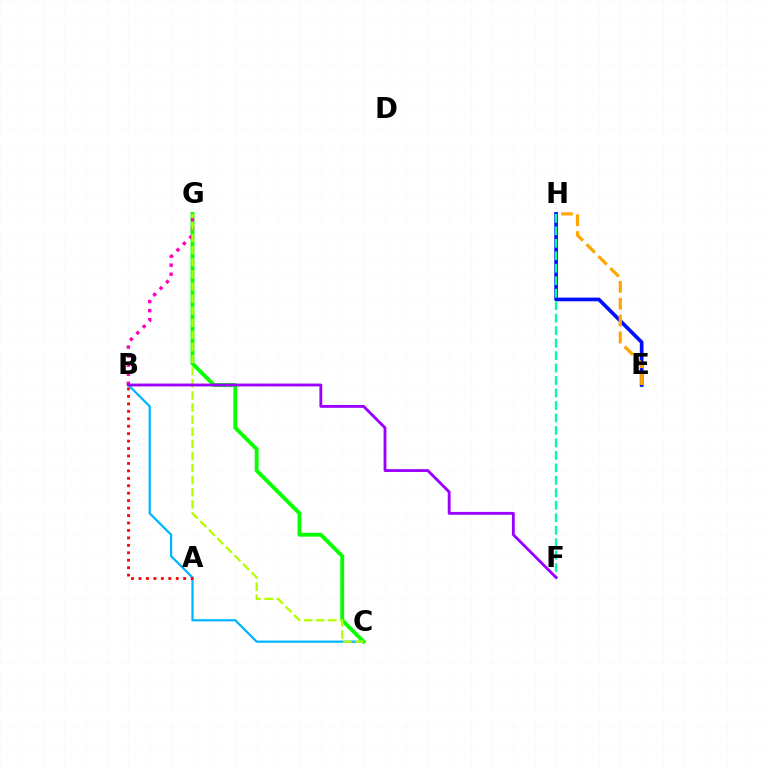{('E', 'H'): [{'color': '#0010ff', 'line_style': 'solid', 'thickness': 2.65}, {'color': '#ffa500', 'line_style': 'dashed', 'thickness': 2.29}], ('B', 'C'): [{'color': '#00b5ff', 'line_style': 'solid', 'thickness': 1.6}], ('C', 'G'): [{'color': '#08ff00', 'line_style': 'solid', 'thickness': 2.78}, {'color': '#b3ff00', 'line_style': 'dashed', 'thickness': 1.64}], ('A', 'B'): [{'color': '#ff0000', 'line_style': 'dotted', 'thickness': 2.02}], ('B', 'G'): [{'color': '#ff00bd', 'line_style': 'dotted', 'thickness': 2.46}], ('F', 'H'): [{'color': '#00ff9d', 'line_style': 'dashed', 'thickness': 1.69}], ('B', 'F'): [{'color': '#9b00ff', 'line_style': 'solid', 'thickness': 2.05}]}